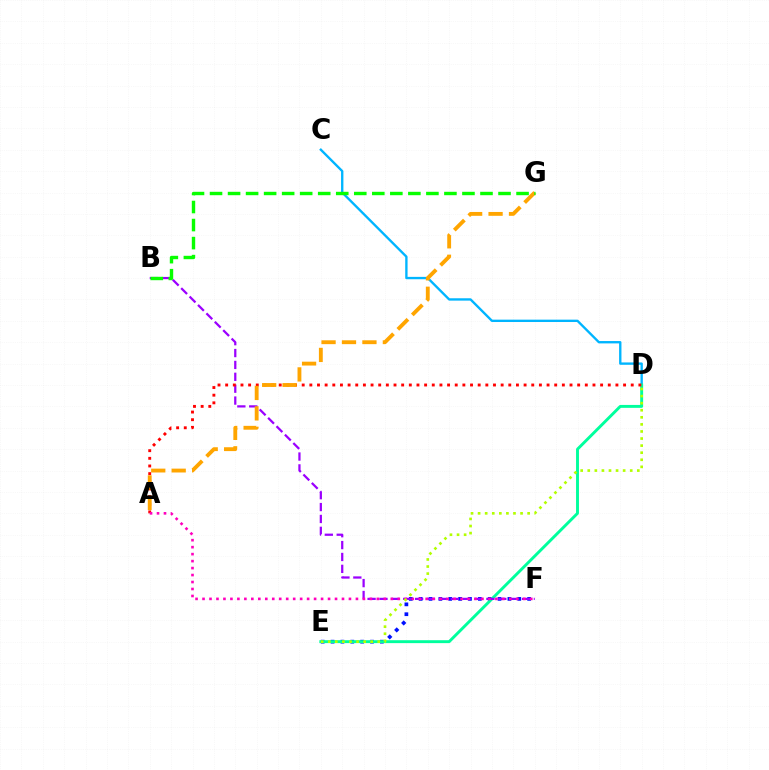{('E', 'F'): [{'color': '#0010ff', 'line_style': 'dotted', 'thickness': 2.68}], ('C', 'D'): [{'color': '#00b5ff', 'line_style': 'solid', 'thickness': 1.7}], ('D', 'E'): [{'color': '#00ff9d', 'line_style': 'solid', 'thickness': 2.1}, {'color': '#b3ff00', 'line_style': 'dotted', 'thickness': 1.92}], ('B', 'F'): [{'color': '#9b00ff', 'line_style': 'dashed', 'thickness': 1.61}], ('A', 'D'): [{'color': '#ff0000', 'line_style': 'dotted', 'thickness': 2.08}], ('A', 'G'): [{'color': '#ffa500', 'line_style': 'dashed', 'thickness': 2.78}], ('A', 'F'): [{'color': '#ff00bd', 'line_style': 'dotted', 'thickness': 1.89}], ('B', 'G'): [{'color': '#08ff00', 'line_style': 'dashed', 'thickness': 2.45}]}